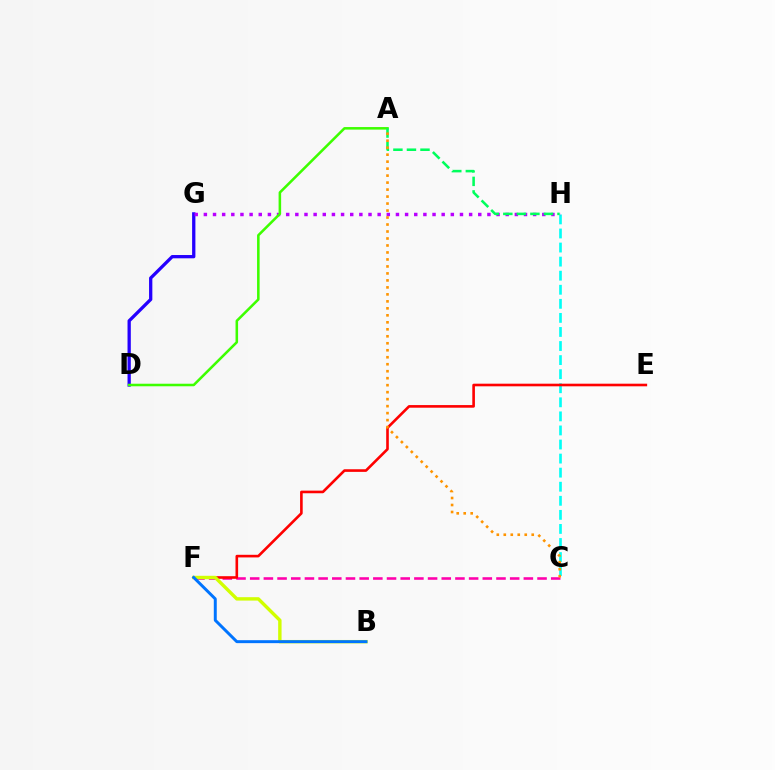{('D', 'G'): [{'color': '#2500ff', 'line_style': 'solid', 'thickness': 2.37}], ('C', 'H'): [{'color': '#00fff6', 'line_style': 'dashed', 'thickness': 1.91}], ('C', 'F'): [{'color': '#ff00ac', 'line_style': 'dashed', 'thickness': 1.86}], ('G', 'H'): [{'color': '#b900ff', 'line_style': 'dotted', 'thickness': 2.49}], ('E', 'F'): [{'color': '#ff0000', 'line_style': 'solid', 'thickness': 1.89}], ('A', 'D'): [{'color': '#3dff00', 'line_style': 'solid', 'thickness': 1.84}], ('B', 'F'): [{'color': '#d1ff00', 'line_style': 'solid', 'thickness': 2.45}, {'color': '#0074ff', 'line_style': 'solid', 'thickness': 2.13}], ('A', 'H'): [{'color': '#00ff5c', 'line_style': 'dashed', 'thickness': 1.84}], ('A', 'C'): [{'color': '#ff9400', 'line_style': 'dotted', 'thickness': 1.9}]}